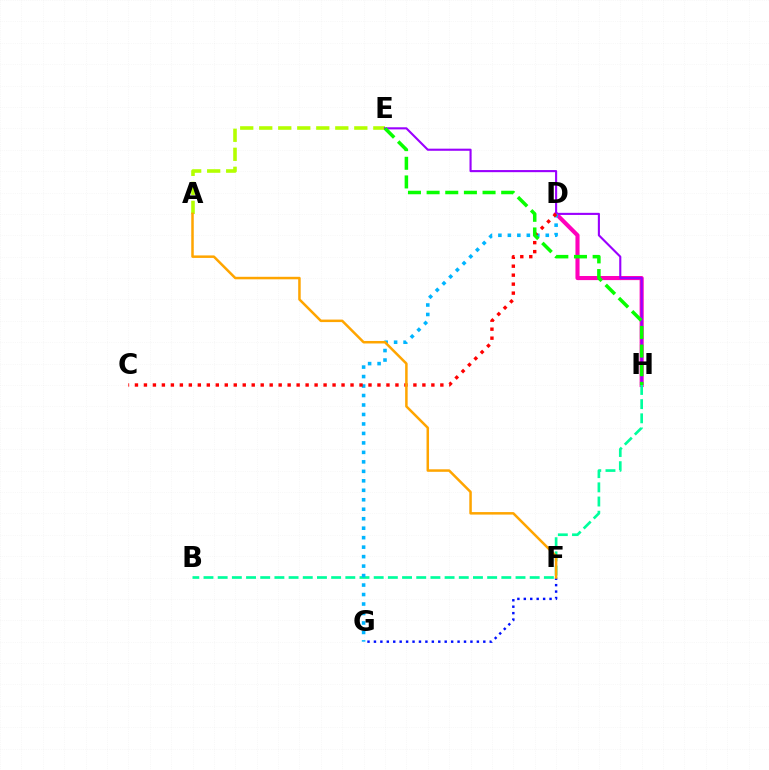{('A', 'E'): [{'color': '#b3ff00', 'line_style': 'dashed', 'thickness': 2.58}], ('D', 'H'): [{'color': '#ff00bd', 'line_style': 'solid', 'thickness': 2.95}], ('E', 'H'): [{'color': '#9b00ff', 'line_style': 'solid', 'thickness': 1.52}, {'color': '#08ff00', 'line_style': 'dashed', 'thickness': 2.53}], ('F', 'G'): [{'color': '#0010ff', 'line_style': 'dotted', 'thickness': 1.75}], ('B', 'H'): [{'color': '#00ff9d', 'line_style': 'dashed', 'thickness': 1.93}], ('D', 'G'): [{'color': '#00b5ff', 'line_style': 'dotted', 'thickness': 2.57}], ('C', 'D'): [{'color': '#ff0000', 'line_style': 'dotted', 'thickness': 2.44}], ('A', 'F'): [{'color': '#ffa500', 'line_style': 'solid', 'thickness': 1.81}]}